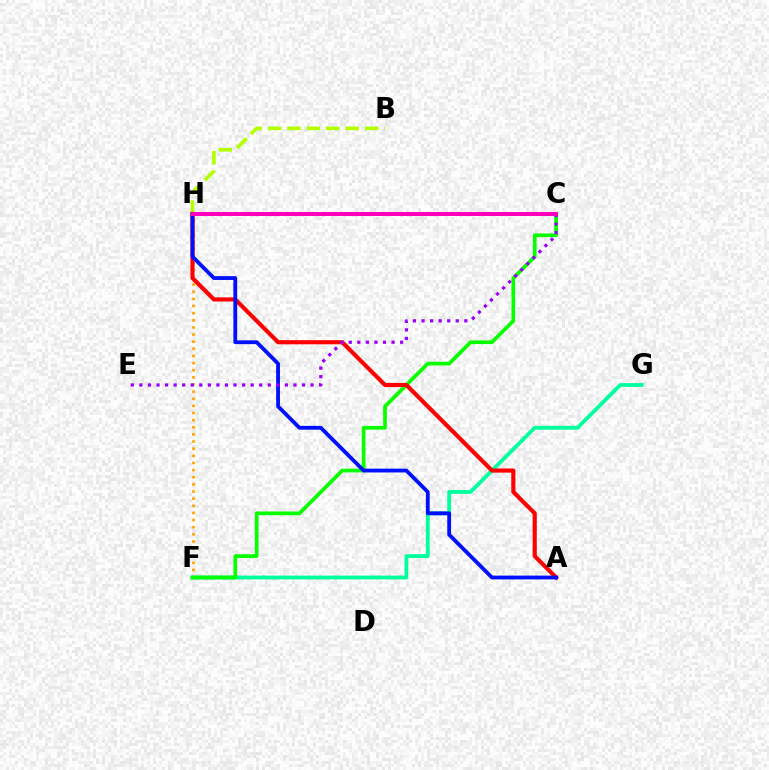{('F', 'H'): [{'color': '#ffa500', 'line_style': 'dotted', 'thickness': 1.94}], ('F', 'G'): [{'color': '#00ff9d', 'line_style': 'solid', 'thickness': 2.73}], ('C', 'F'): [{'color': '#08ff00', 'line_style': 'solid', 'thickness': 2.68}], ('B', 'H'): [{'color': '#b3ff00', 'line_style': 'dashed', 'thickness': 2.64}], ('A', 'H'): [{'color': '#ff0000', 'line_style': 'solid', 'thickness': 2.97}, {'color': '#0010ff', 'line_style': 'solid', 'thickness': 2.75}], ('C', 'E'): [{'color': '#9b00ff', 'line_style': 'dotted', 'thickness': 2.33}], ('C', 'H'): [{'color': '#00b5ff', 'line_style': 'solid', 'thickness': 1.9}, {'color': '#ff00bd', 'line_style': 'solid', 'thickness': 2.87}]}